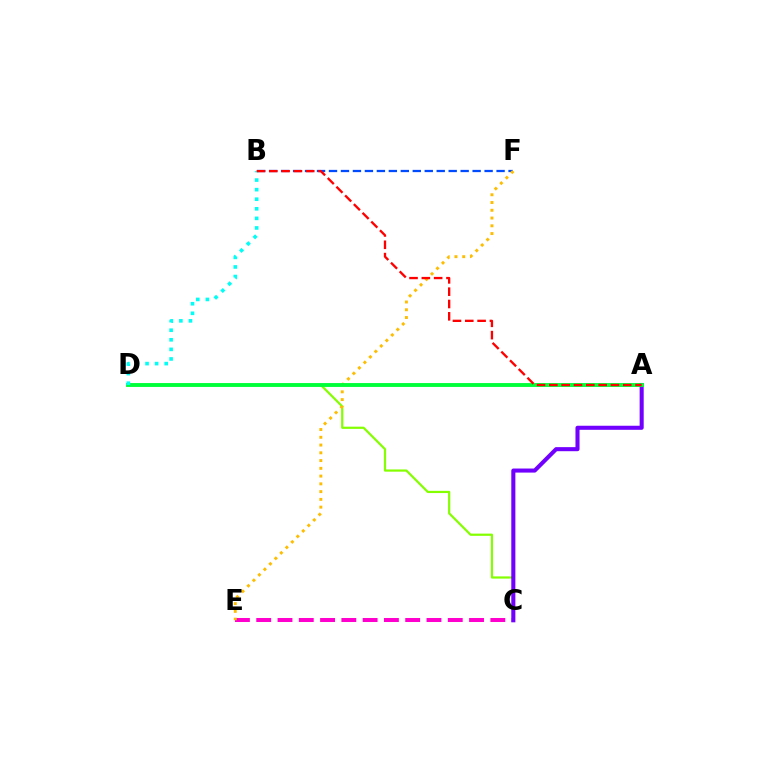{('C', 'D'): [{'color': '#84ff00', 'line_style': 'solid', 'thickness': 1.59}], ('C', 'E'): [{'color': '#ff00cf', 'line_style': 'dashed', 'thickness': 2.89}], ('A', 'C'): [{'color': '#7200ff', 'line_style': 'solid', 'thickness': 2.92}], ('B', 'F'): [{'color': '#004bff', 'line_style': 'dashed', 'thickness': 1.63}], ('E', 'F'): [{'color': '#ffbd00', 'line_style': 'dotted', 'thickness': 2.11}], ('A', 'D'): [{'color': '#00ff39', 'line_style': 'solid', 'thickness': 2.78}], ('B', 'D'): [{'color': '#00fff6', 'line_style': 'dotted', 'thickness': 2.6}], ('A', 'B'): [{'color': '#ff0000', 'line_style': 'dashed', 'thickness': 1.67}]}